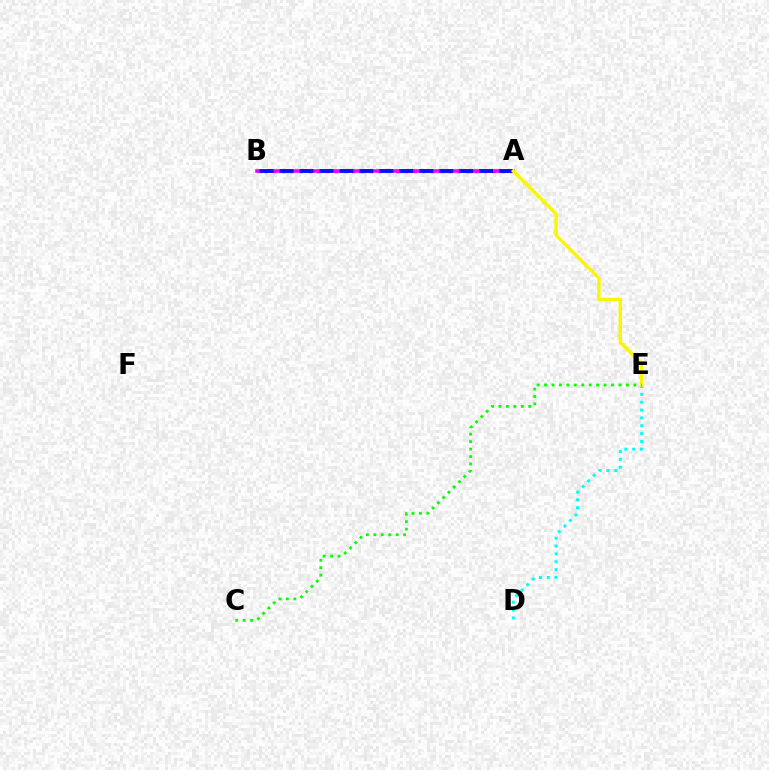{('A', 'B'): [{'color': '#ff0000', 'line_style': 'dotted', 'thickness': 2.39}, {'color': '#ee00ff', 'line_style': 'solid', 'thickness': 2.58}, {'color': '#0010ff', 'line_style': 'dashed', 'thickness': 2.71}], ('D', 'E'): [{'color': '#00fff6', 'line_style': 'dotted', 'thickness': 2.14}], ('A', 'E'): [{'color': '#fcf500', 'line_style': 'solid', 'thickness': 2.45}], ('C', 'E'): [{'color': '#08ff00', 'line_style': 'dotted', 'thickness': 2.02}]}